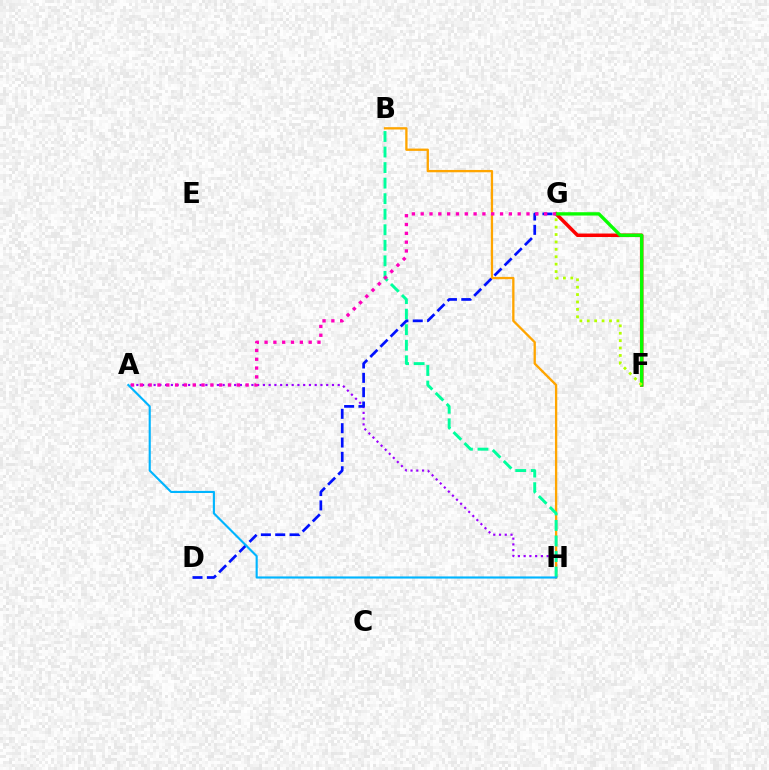{('F', 'G'): [{'color': '#ff0000', 'line_style': 'solid', 'thickness': 2.52}, {'color': '#08ff00', 'line_style': 'solid', 'thickness': 2.39}, {'color': '#b3ff00', 'line_style': 'dotted', 'thickness': 2.01}], ('A', 'H'): [{'color': '#9b00ff', 'line_style': 'dotted', 'thickness': 1.56}, {'color': '#00b5ff', 'line_style': 'solid', 'thickness': 1.53}], ('B', 'H'): [{'color': '#ffa500', 'line_style': 'solid', 'thickness': 1.67}, {'color': '#00ff9d', 'line_style': 'dashed', 'thickness': 2.11}], ('D', 'G'): [{'color': '#0010ff', 'line_style': 'dashed', 'thickness': 1.95}], ('A', 'G'): [{'color': '#ff00bd', 'line_style': 'dotted', 'thickness': 2.4}]}